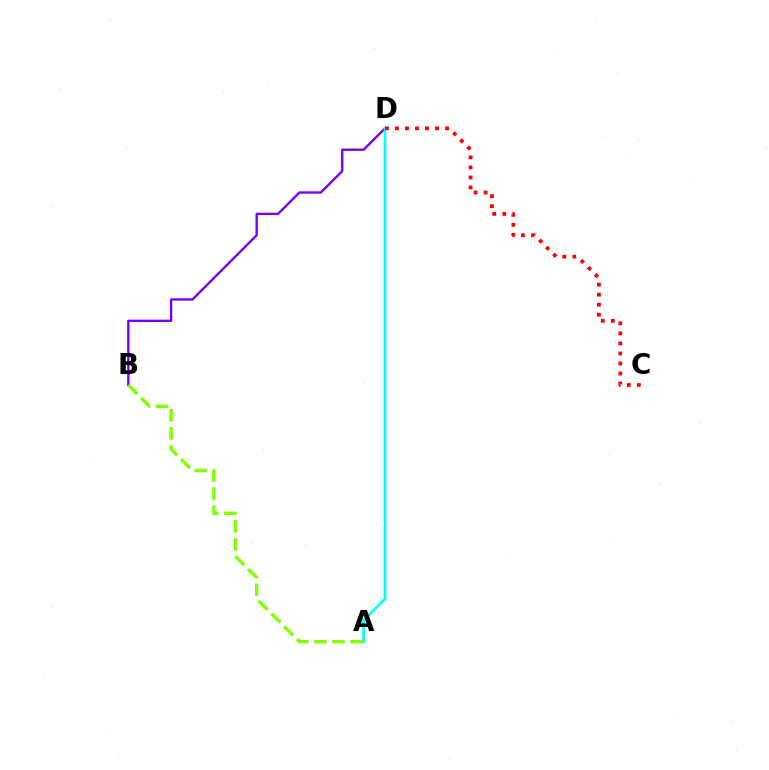{('B', 'D'): [{'color': '#7200ff', 'line_style': 'solid', 'thickness': 1.7}], ('A', 'D'): [{'color': '#00fff6', 'line_style': 'solid', 'thickness': 1.94}], ('A', 'B'): [{'color': '#84ff00', 'line_style': 'dashed', 'thickness': 2.46}], ('C', 'D'): [{'color': '#ff0000', 'line_style': 'dotted', 'thickness': 2.72}]}